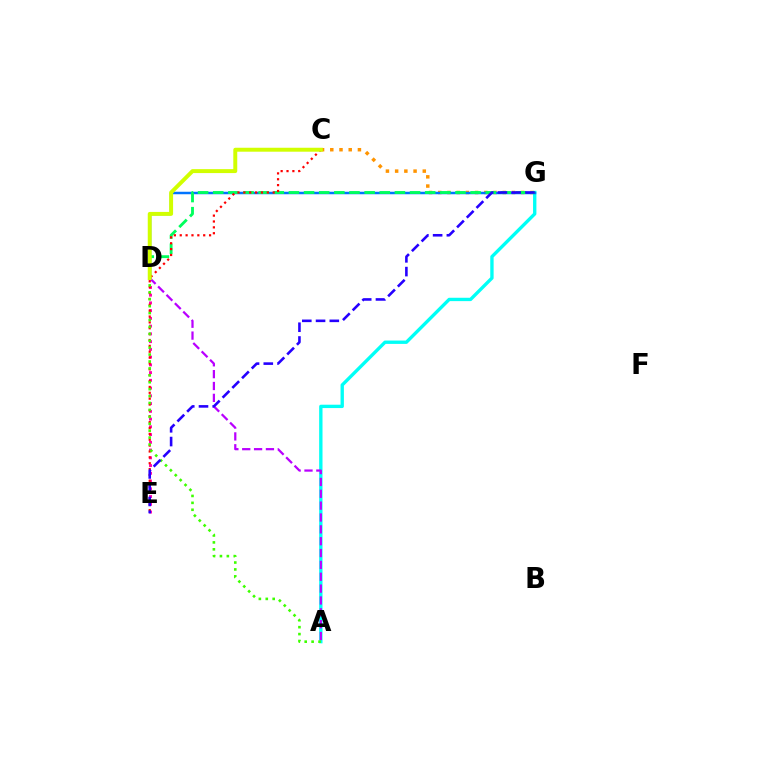{('D', 'E'): [{'color': '#ff00ac', 'line_style': 'dotted', 'thickness': 2.1}], ('C', 'G'): [{'color': '#ff9400', 'line_style': 'dotted', 'thickness': 2.5}], ('A', 'G'): [{'color': '#00fff6', 'line_style': 'solid', 'thickness': 2.41}], ('D', 'G'): [{'color': '#0074ff', 'line_style': 'solid', 'thickness': 1.79}, {'color': '#00ff5c', 'line_style': 'dashed', 'thickness': 2.06}], ('C', 'E'): [{'color': '#ff0000', 'line_style': 'dotted', 'thickness': 1.59}], ('A', 'D'): [{'color': '#b900ff', 'line_style': 'dashed', 'thickness': 1.61}, {'color': '#3dff00', 'line_style': 'dotted', 'thickness': 1.88}], ('E', 'G'): [{'color': '#2500ff', 'line_style': 'dashed', 'thickness': 1.87}], ('C', 'D'): [{'color': '#d1ff00', 'line_style': 'solid', 'thickness': 2.84}]}